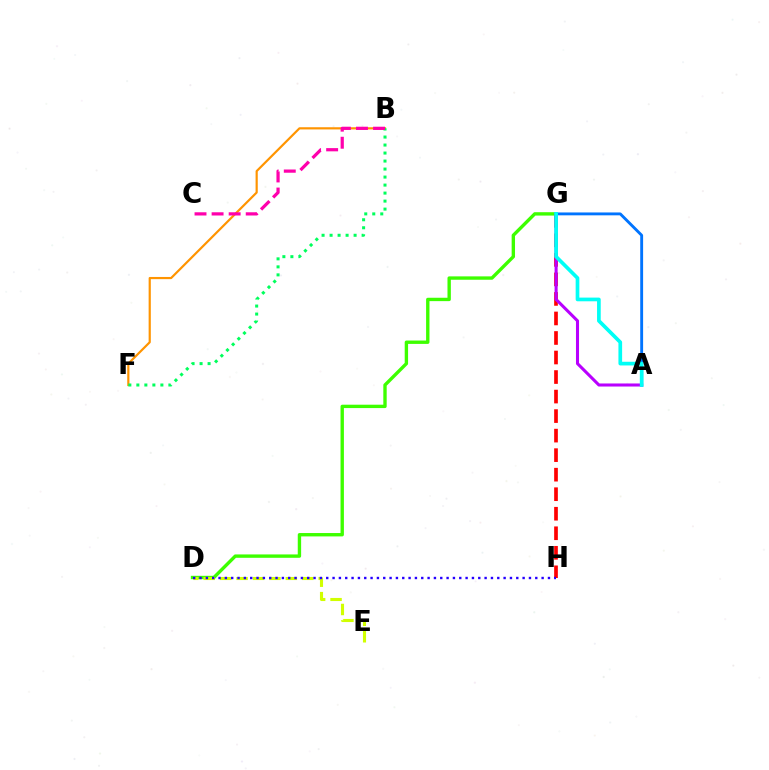{('B', 'F'): [{'color': '#ff9400', 'line_style': 'solid', 'thickness': 1.57}, {'color': '#00ff5c', 'line_style': 'dotted', 'thickness': 2.18}], ('D', 'G'): [{'color': '#3dff00', 'line_style': 'solid', 'thickness': 2.43}], ('D', 'E'): [{'color': '#d1ff00', 'line_style': 'dashed', 'thickness': 2.23}], ('G', 'H'): [{'color': '#ff0000', 'line_style': 'dashed', 'thickness': 2.65}], ('A', 'G'): [{'color': '#b900ff', 'line_style': 'solid', 'thickness': 2.2}, {'color': '#0074ff', 'line_style': 'solid', 'thickness': 2.07}, {'color': '#00fff6', 'line_style': 'solid', 'thickness': 2.66}], ('B', 'C'): [{'color': '#ff00ac', 'line_style': 'dashed', 'thickness': 2.32}], ('D', 'H'): [{'color': '#2500ff', 'line_style': 'dotted', 'thickness': 1.72}]}